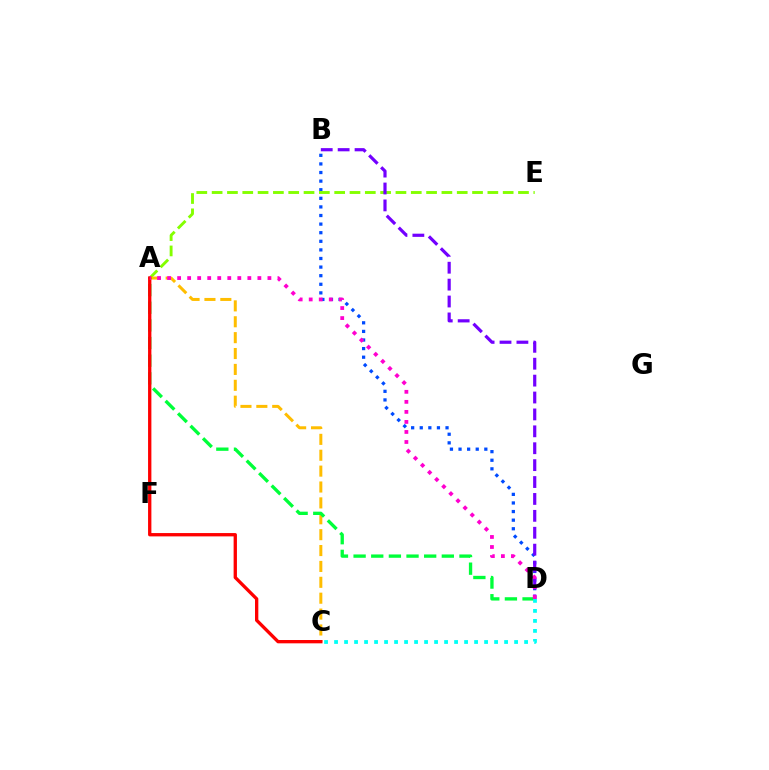{('B', 'D'): [{'color': '#004bff', 'line_style': 'dotted', 'thickness': 2.34}, {'color': '#7200ff', 'line_style': 'dashed', 'thickness': 2.3}], ('A', 'E'): [{'color': '#84ff00', 'line_style': 'dashed', 'thickness': 2.08}], ('A', 'C'): [{'color': '#ffbd00', 'line_style': 'dashed', 'thickness': 2.16}, {'color': '#ff0000', 'line_style': 'solid', 'thickness': 2.39}], ('A', 'D'): [{'color': '#00ff39', 'line_style': 'dashed', 'thickness': 2.4}, {'color': '#ff00cf', 'line_style': 'dotted', 'thickness': 2.73}], ('C', 'D'): [{'color': '#00fff6', 'line_style': 'dotted', 'thickness': 2.72}]}